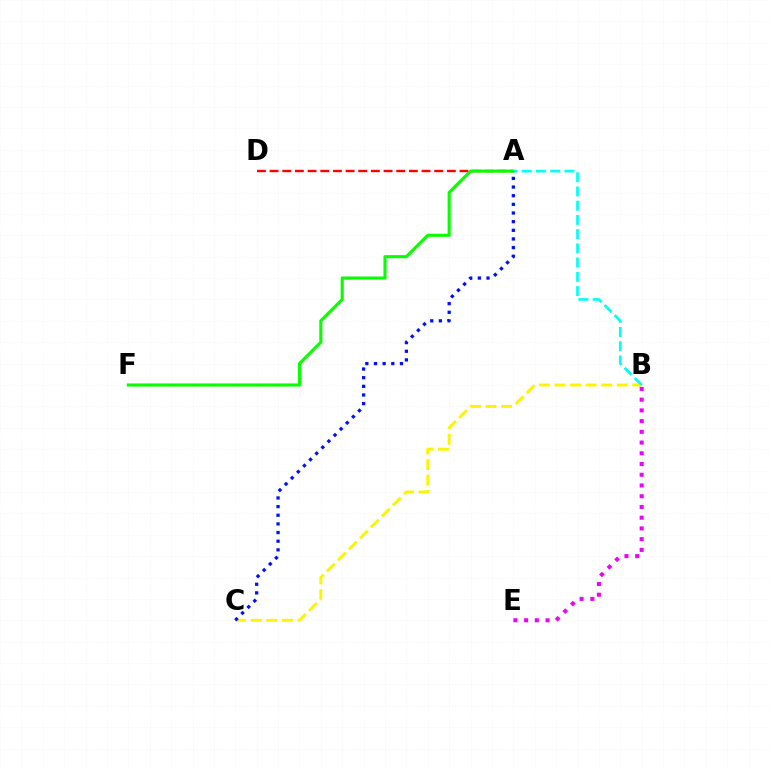{('A', 'D'): [{'color': '#ff0000', 'line_style': 'dashed', 'thickness': 1.72}], ('A', 'F'): [{'color': '#08ff00', 'line_style': 'solid', 'thickness': 2.23}], ('B', 'E'): [{'color': '#ee00ff', 'line_style': 'dotted', 'thickness': 2.91}], ('B', 'C'): [{'color': '#fcf500', 'line_style': 'dashed', 'thickness': 2.11}], ('A', 'B'): [{'color': '#00fff6', 'line_style': 'dashed', 'thickness': 1.93}], ('A', 'C'): [{'color': '#0010ff', 'line_style': 'dotted', 'thickness': 2.35}]}